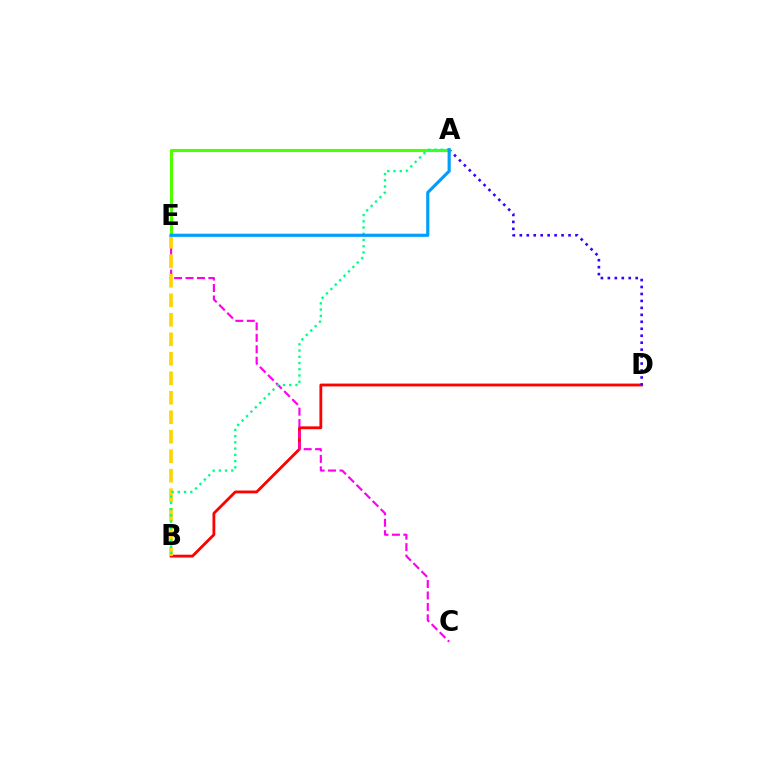{('B', 'D'): [{'color': '#ff0000', 'line_style': 'solid', 'thickness': 2.03}], ('A', 'D'): [{'color': '#3700ff', 'line_style': 'dotted', 'thickness': 1.89}], ('A', 'E'): [{'color': '#4fff00', 'line_style': 'solid', 'thickness': 2.25}, {'color': '#009eff', 'line_style': 'solid', 'thickness': 2.27}], ('C', 'E'): [{'color': '#ff00ed', 'line_style': 'dashed', 'thickness': 1.55}], ('B', 'E'): [{'color': '#ffd500', 'line_style': 'dashed', 'thickness': 2.65}], ('A', 'B'): [{'color': '#00ff86', 'line_style': 'dotted', 'thickness': 1.69}]}